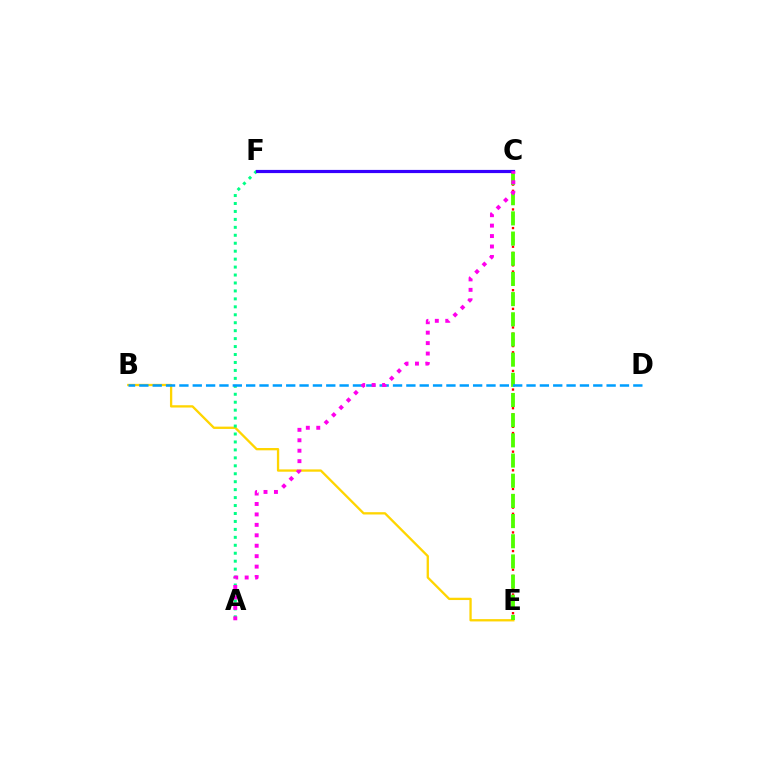{('B', 'E'): [{'color': '#ffd500', 'line_style': 'solid', 'thickness': 1.66}], ('C', 'E'): [{'color': '#ff0000', 'line_style': 'dotted', 'thickness': 1.69}, {'color': '#4fff00', 'line_style': 'dashed', 'thickness': 2.74}], ('A', 'F'): [{'color': '#00ff86', 'line_style': 'dotted', 'thickness': 2.16}], ('C', 'F'): [{'color': '#3700ff', 'line_style': 'solid', 'thickness': 2.29}], ('B', 'D'): [{'color': '#009eff', 'line_style': 'dashed', 'thickness': 1.81}], ('A', 'C'): [{'color': '#ff00ed', 'line_style': 'dotted', 'thickness': 2.84}]}